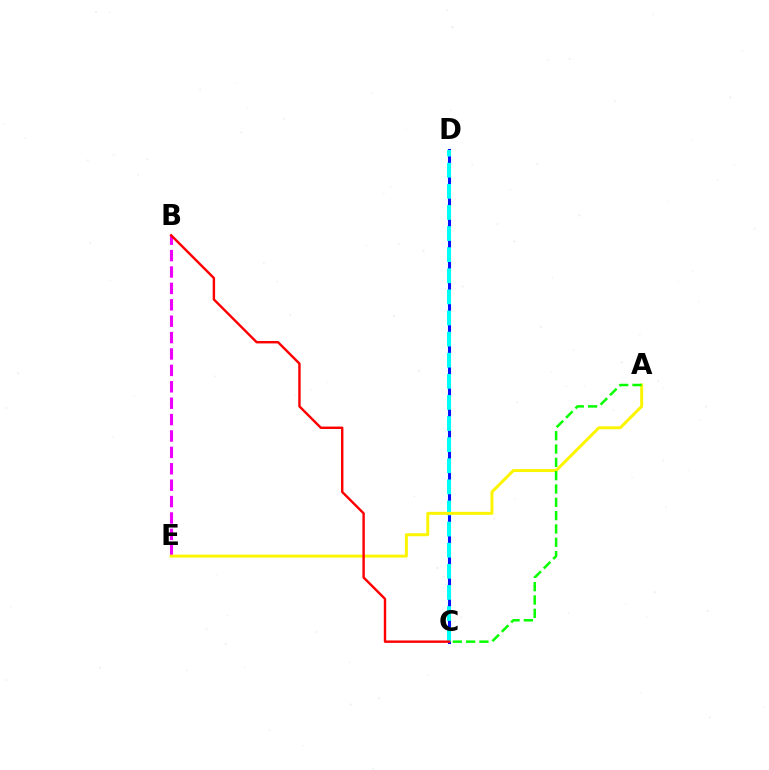{('C', 'D'): [{'color': '#0010ff', 'line_style': 'solid', 'thickness': 2.21}, {'color': '#00fff6', 'line_style': 'dashed', 'thickness': 2.87}], ('B', 'E'): [{'color': '#ee00ff', 'line_style': 'dashed', 'thickness': 2.23}], ('A', 'E'): [{'color': '#fcf500', 'line_style': 'solid', 'thickness': 2.14}], ('A', 'C'): [{'color': '#08ff00', 'line_style': 'dashed', 'thickness': 1.81}], ('B', 'C'): [{'color': '#ff0000', 'line_style': 'solid', 'thickness': 1.74}]}